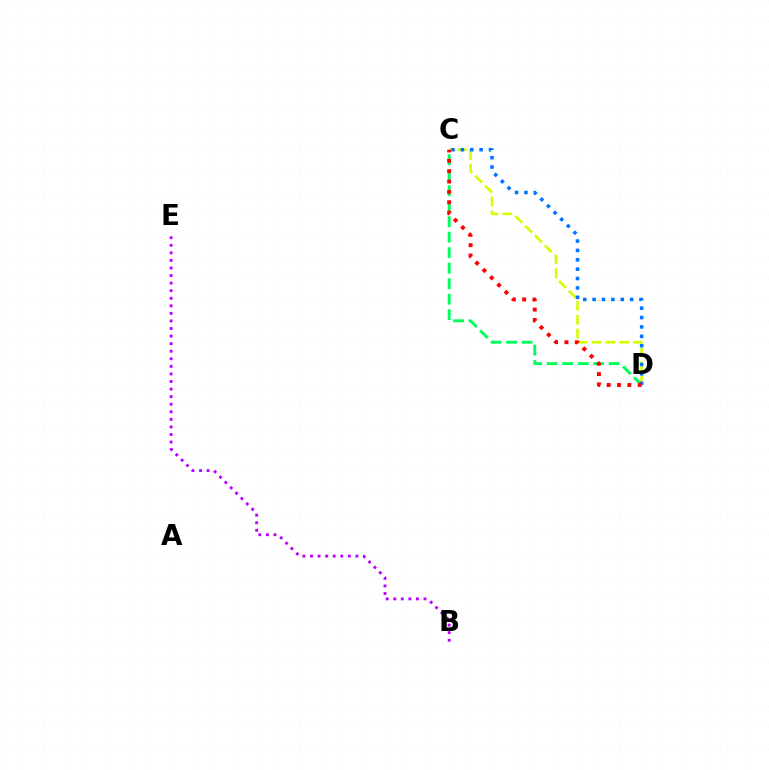{('B', 'E'): [{'color': '#b900ff', 'line_style': 'dotted', 'thickness': 2.06}], ('C', 'D'): [{'color': '#00ff5c', 'line_style': 'dashed', 'thickness': 2.1}, {'color': '#d1ff00', 'line_style': 'dashed', 'thickness': 1.88}, {'color': '#0074ff', 'line_style': 'dotted', 'thickness': 2.55}, {'color': '#ff0000', 'line_style': 'dotted', 'thickness': 2.81}]}